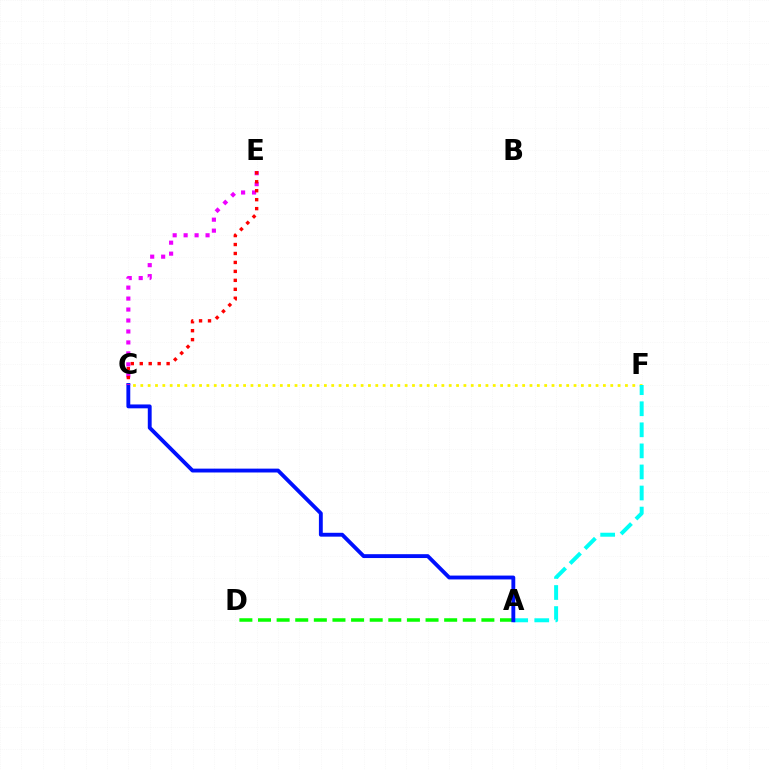{('A', 'D'): [{'color': '#08ff00', 'line_style': 'dashed', 'thickness': 2.53}], ('C', 'F'): [{'color': '#fcf500', 'line_style': 'dotted', 'thickness': 2.0}], ('A', 'F'): [{'color': '#00fff6', 'line_style': 'dashed', 'thickness': 2.86}], ('A', 'C'): [{'color': '#0010ff', 'line_style': 'solid', 'thickness': 2.78}], ('C', 'E'): [{'color': '#ee00ff', 'line_style': 'dotted', 'thickness': 2.98}, {'color': '#ff0000', 'line_style': 'dotted', 'thickness': 2.43}]}